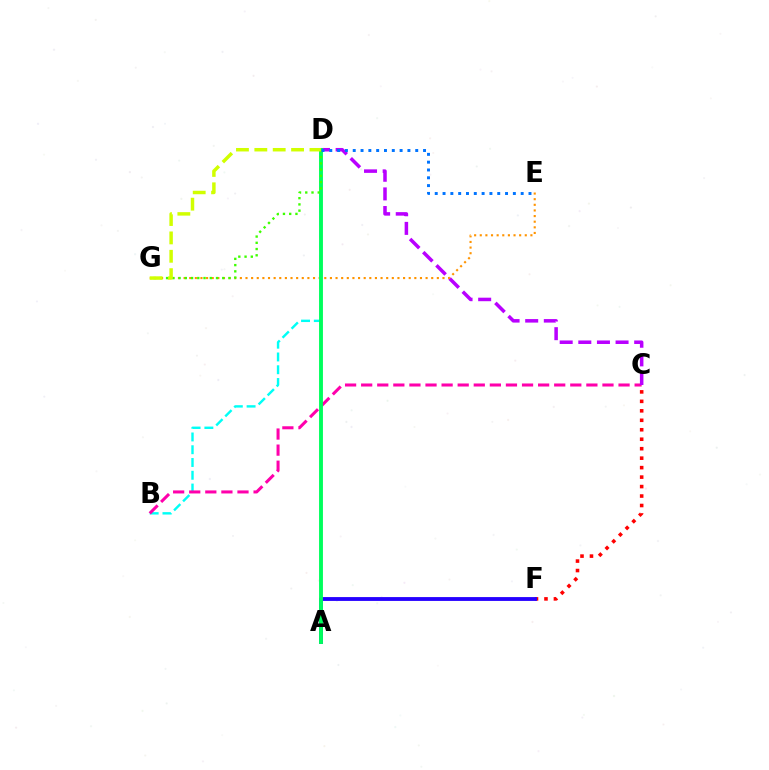{('B', 'D'): [{'color': '#00fff6', 'line_style': 'dashed', 'thickness': 1.73}], ('B', 'C'): [{'color': '#ff00ac', 'line_style': 'dashed', 'thickness': 2.19}], ('C', 'F'): [{'color': '#ff0000', 'line_style': 'dotted', 'thickness': 2.57}], ('C', 'D'): [{'color': '#b900ff', 'line_style': 'dashed', 'thickness': 2.53}], ('A', 'F'): [{'color': '#2500ff', 'line_style': 'solid', 'thickness': 2.76}], ('E', 'G'): [{'color': '#ff9400', 'line_style': 'dotted', 'thickness': 1.53}], ('A', 'D'): [{'color': '#00ff5c', 'line_style': 'solid', 'thickness': 2.8}], ('D', 'G'): [{'color': '#3dff00', 'line_style': 'dotted', 'thickness': 1.7}, {'color': '#d1ff00', 'line_style': 'dashed', 'thickness': 2.5}], ('D', 'E'): [{'color': '#0074ff', 'line_style': 'dotted', 'thickness': 2.12}]}